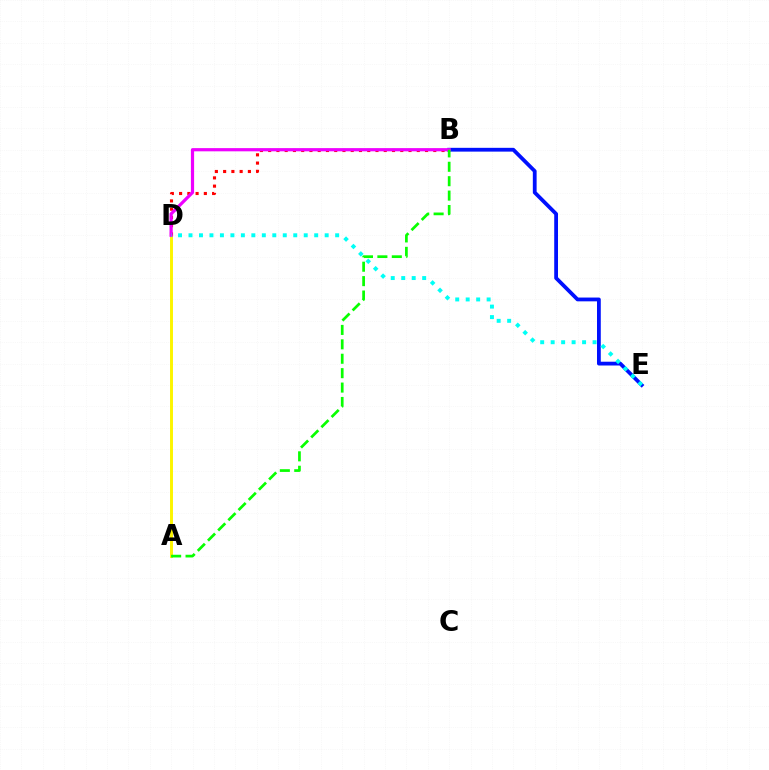{('A', 'D'): [{'color': '#fcf500', 'line_style': 'solid', 'thickness': 2.12}], ('B', 'D'): [{'color': '#ff0000', 'line_style': 'dotted', 'thickness': 2.24}, {'color': '#ee00ff', 'line_style': 'solid', 'thickness': 2.31}], ('B', 'E'): [{'color': '#0010ff', 'line_style': 'solid', 'thickness': 2.73}], ('D', 'E'): [{'color': '#00fff6', 'line_style': 'dotted', 'thickness': 2.85}], ('A', 'B'): [{'color': '#08ff00', 'line_style': 'dashed', 'thickness': 1.96}]}